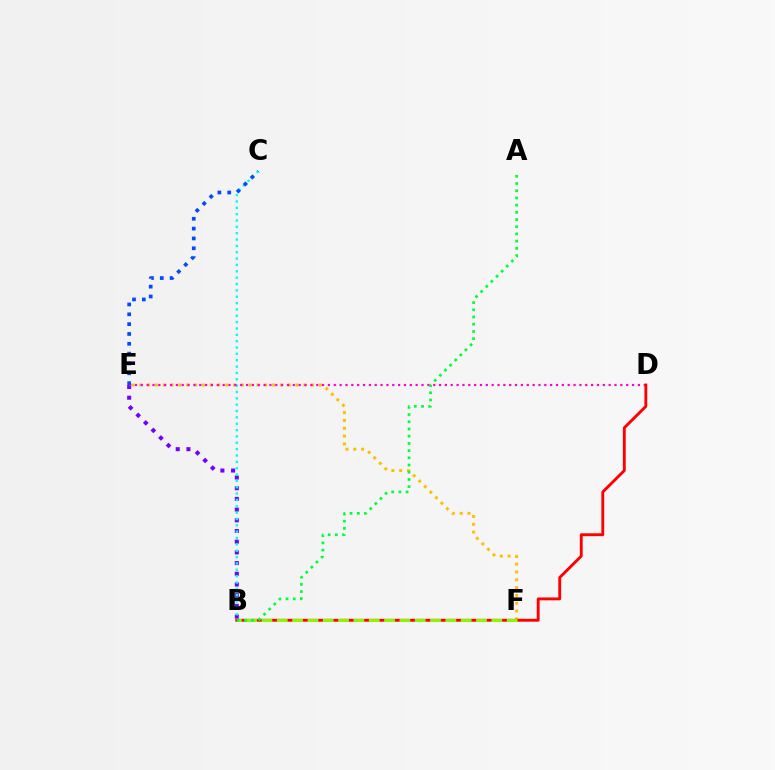{('B', 'E'): [{'color': '#7200ff', 'line_style': 'dotted', 'thickness': 2.91}], ('B', 'C'): [{'color': '#00fff6', 'line_style': 'dotted', 'thickness': 1.73}], ('E', 'F'): [{'color': '#ffbd00', 'line_style': 'dotted', 'thickness': 2.12}], ('D', 'E'): [{'color': '#ff00cf', 'line_style': 'dotted', 'thickness': 1.59}], ('C', 'E'): [{'color': '#004bff', 'line_style': 'dotted', 'thickness': 2.67}], ('B', 'D'): [{'color': '#ff0000', 'line_style': 'solid', 'thickness': 2.06}], ('B', 'F'): [{'color': '#84ff00', 'line_style': 'dashed', 'thickness': 2.08}], ('A', 'B'): [{'color': '#00ff39', 'line_style': 'dotted', 'thickness': 1.96}]}